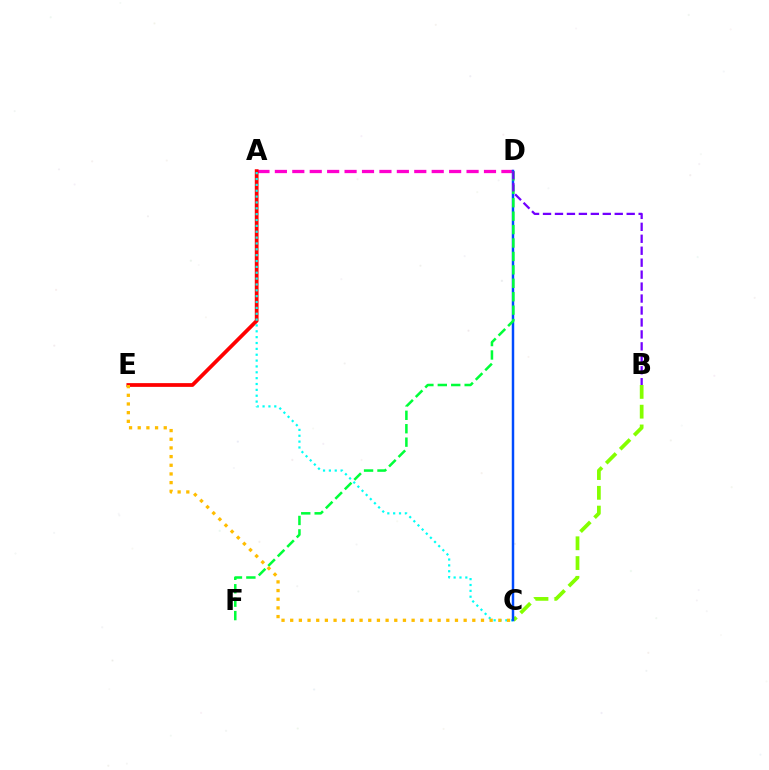{('A', 'D'): [{'color': '#ff00cf', 'line_style': 'dashed', 'thickness': 2.37}], ('A', 'E'): [{'color': '#ff0000', 'line_style': 'solid', 'thickness': 2.7}], ('A', 'C'): [{'color': '#00fff6', 'line_style': 'dotted', 'thickness': 1.59}], ('B', 'C'): [{'color': '#84ff00', 'line_style': 'dashed', 'thickness': 2.69}], ('C', 'D'): [{'color': '#004bff', 'line_style': 'solid', 'thickness': 1.78}], ('D', 'F'): [{'color': '#00ff39', 'line_style': 'dashed', 'thickness': 1.82}], ('B', 'D'): [{'color': '#7200ff', 'line_style': 'dashed', 'thickness': 1.62}], ('C', 'E'): [{'color': '#ffbd00', 'line_style': 'dotted', 'thickness': 2.36}]}